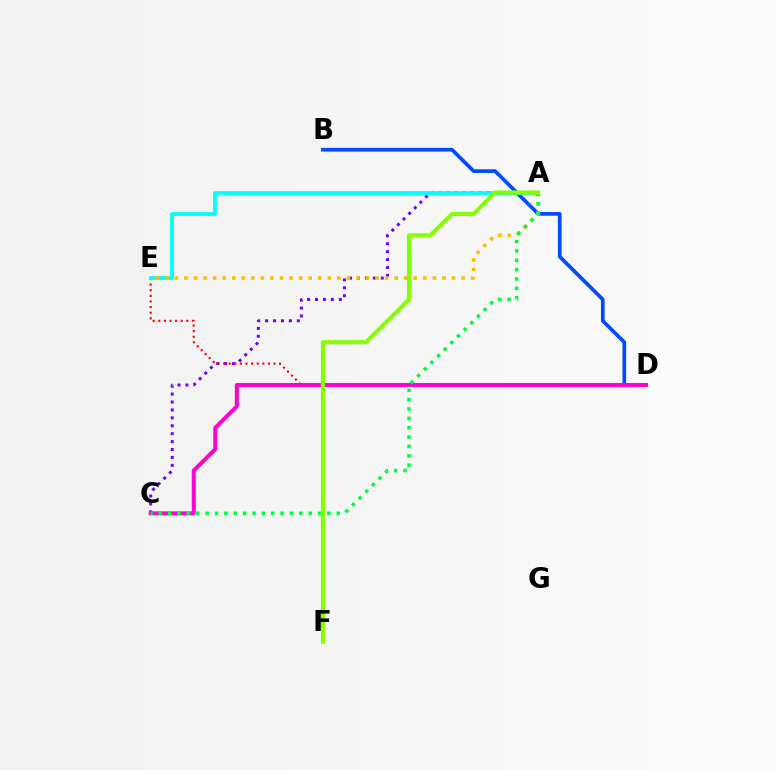{('A', 'C'): [{'color': '#7200ff', 'line_style': 'dotted', 'thickness': 2.15}, {'color': '#00ff39', 'line_style': 'dotted', 'thickness': 2.55}], ('B', 'D'): [{'color': '#004bff', 'line_style': 'solid', 'thickness': 2.65}], ('D', 'E'): [{'color': '#ff0000', 'line_style': 'dotted', 'thickness': 1.52}], ('A', 'E'): [{'color': '#00fff6', 'line_style': 'solid', 'thickness': 2.71}, {'color': '#ffbd00', 'line_style': 'dotted', 'thickness': 2.6}], ('C', 'D'): [{'color': '#ff00cf', 'line_style': 'solid', 'thickness': 2.86}], ('A', 'F'): [{'color': '#84ff00', 'line_style': 'solid', 'thickness': 2.97}]}